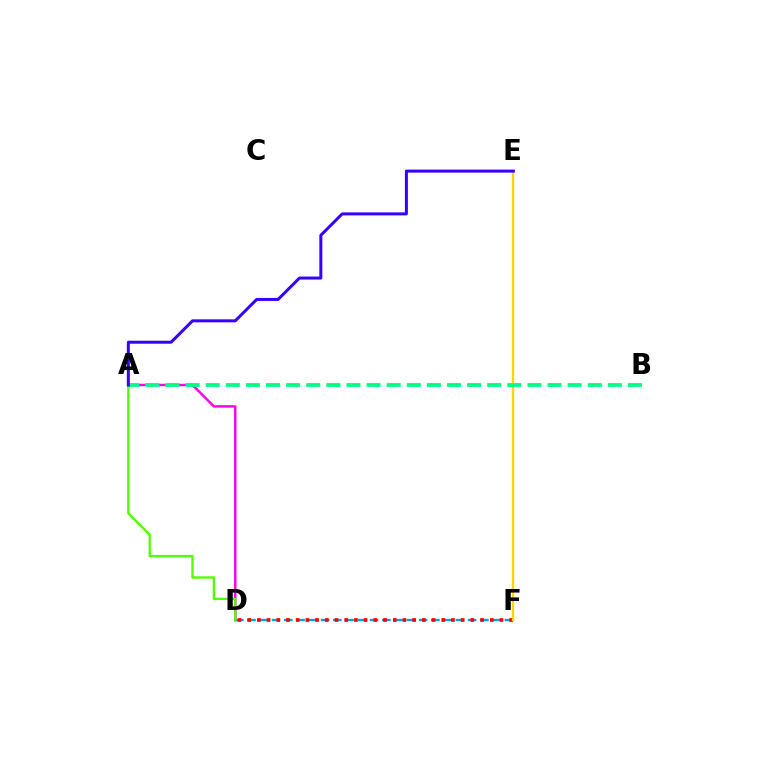{('A', 'D'): [{'color': '#ff00ed', 'line_style': 'solid', 'thickness': 1.75}, {'color': '#4fff00', 'line_style': 'solid', 'thickness': 1.69}], ('D', 'F'): [{'color': '#009eff', 'line_style': 'dashed', 'thickness': 1.66}, {'color': '#ff0000', 'line_style': 'dotted', 'thickness': 2.64}], ('E', 'F'): [{'color': '#ffd500', 'line_style': 'solid', 'thickness': 1.7}], ('A', 'B'): [{'color': '#00ff86', 'line_style': 'dashed', 'thickness': 2.73}], ('A', 'E'): [{'color': '#3700ff', 'line_style': 'solid', 'thickness': 2.16}]}